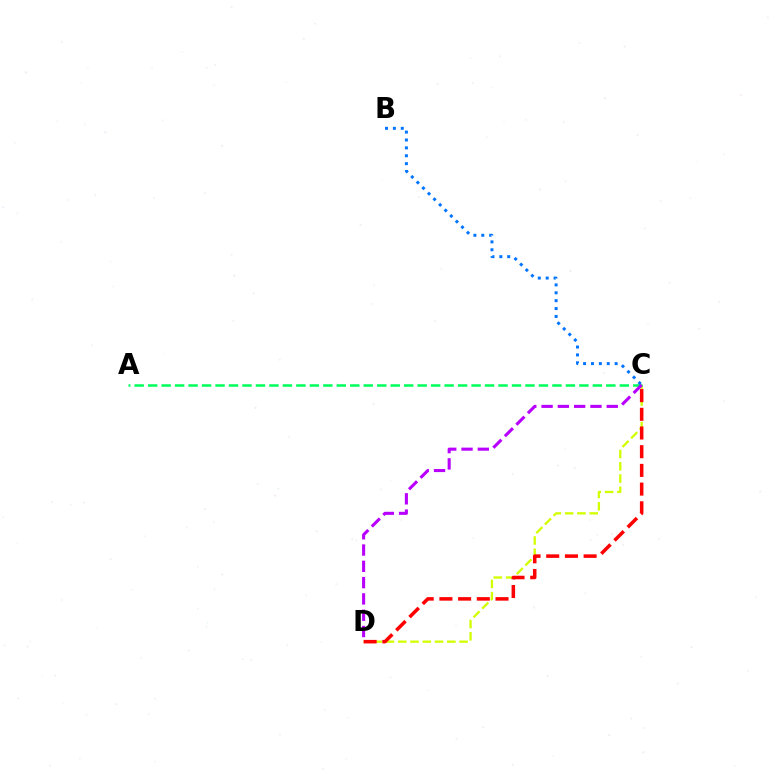{('C', 'D'): [{'color': '#d1ff00', 'line_style': 'dashed', 'thickness': 1.67}, {'color': '#b900ff', 'line_style': 'dashed', 'thickness': 2.21}, {'color': '#ff0000', 'line_style': 'dashed', 'thickness': 2.54}], ('A', 'C'): [{'color': '#00ff5c', 'line_style': 'dashed', 'thickness': 1.83}], ('B', 'C'): [{'color': '#0074ff', 'line_style': 'dotted', 'thickness': 2.14}]}